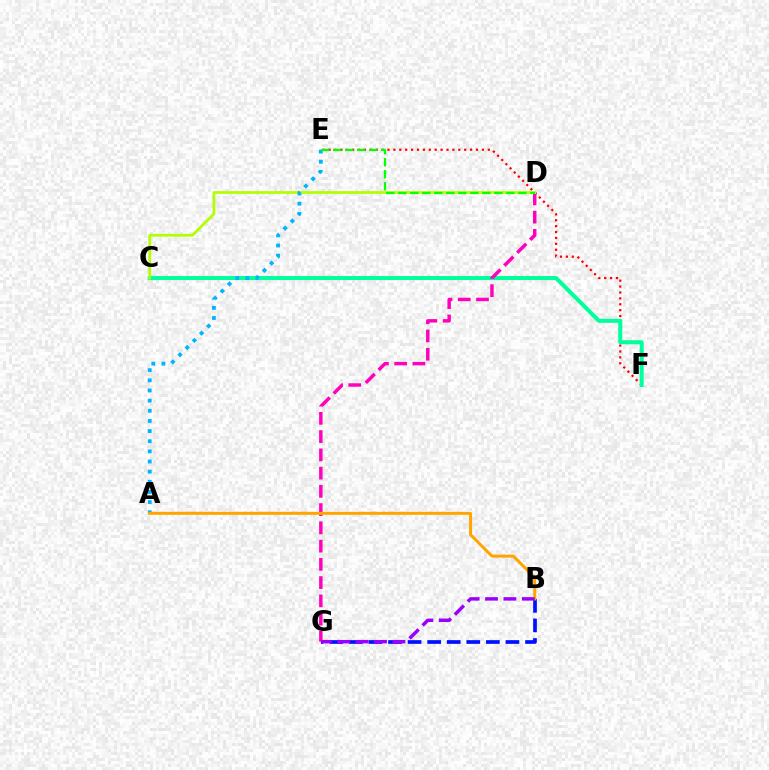{('E', 'F'): [{'color': '#ff0000', 'line_style': 'dotted', 'thickness': 1.6}], ('B', 'G'): [{'color': '#0010ff', 'line_style': 'dashed', 'thickness': 2.66}, {'color': '#9b00ff', 'line_style': 'dashed', 'thickness': 2.5}], ('C', 'F'): [{'color': '#00ff9d', 'line_style': 'solid', 'thickness': 2.89}], ('D', 'G'): [{'color': '#ff00bd', 'line_style': 'dashed', 'thickness': 2.48}], ('C', 'D'): [{'color': '#b3ff00', 'line_style': 'solid', 'thickness': 1.97}], ('A', 'E'): [{'color': '#00b5ff', 'line_style': 'dotted', 'thickness': 2.76}], ('A', 'B'): [{'color': '#ffa500', 'line_style': 'solid', 'thickness': 2.14}], ('D', 'E'): [{'color': '#08ff00', 'line_style': 'dashed', 'thickness': 1.63}]}